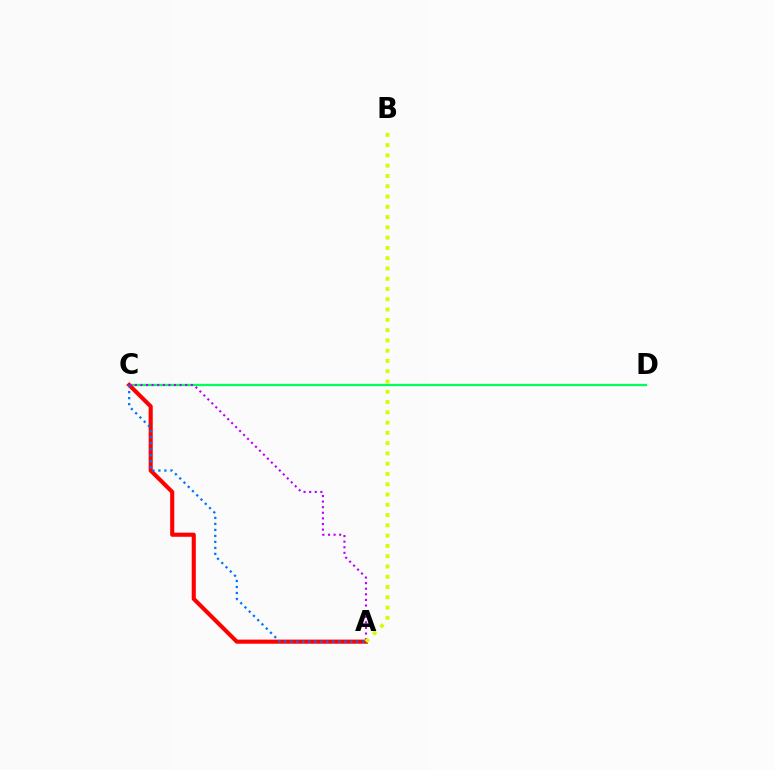{('C', 'D'): [{'color': '#00ff5c', 'line_style': 'solid', 'thickness': 1.65}], ('A', 'C'): [{'color': '#ff0000', 'line_style': 'solid', 'thickness': 2.95}, {'color': '#0074ff', 'line_style': 'dotted', 'thickness': 1.63}, {'color': '#b900ff', 'line_style': 'dotted', 'thickness': 1.52}], ('A', 'B'): [{'color': '#d1ff00', 'line_style': 'dotted', 'thickness': 2.79}]}